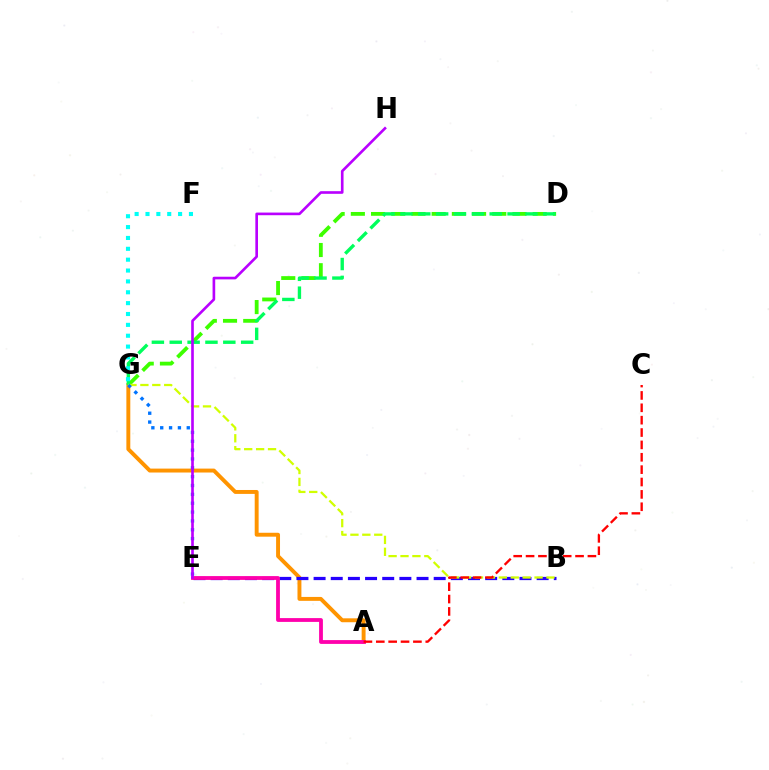{('A', 'G'): [{'color': '#ff9400', 'line_style': 'solid', 'thickness': 2.82}], ('D', 'G'): [{'color': '#3dff00', 'line_style': 'dashed', 'thickness': 2.74}, {'color': '#00ff5c', 'line_style': 'dashed', 'thickness': 2.43}], ('B', 'E'): [{'color': '#2500ff', 'line_style': 'dashed', 'thickness': 2.33}], ('B', 'G'): [{'color': '#d1ff00', 'line_style': 'dashed', 'thickness': 1.62}], ('A', 'E'): [{'color': '#ff00ac', 'line_style': 'solid', 'thickness': 2.74}], ('F', 'G'): [{'color': '#00fff6', 'line_style': 'dotted', 'thickness': 2.95}], ('A', 'C'): [{'color': '#ff0000', 'line_style': 'dashed', 'thickness': 1.68}], ('E', 'G'): [{'color': '#0074ff', 'line_style': 'dotted', 'thickness': 2.41}], ('E', 'H'): [{'color': '#b900ff', 'line_style': 'solid', 'thickness': 1.9}]}